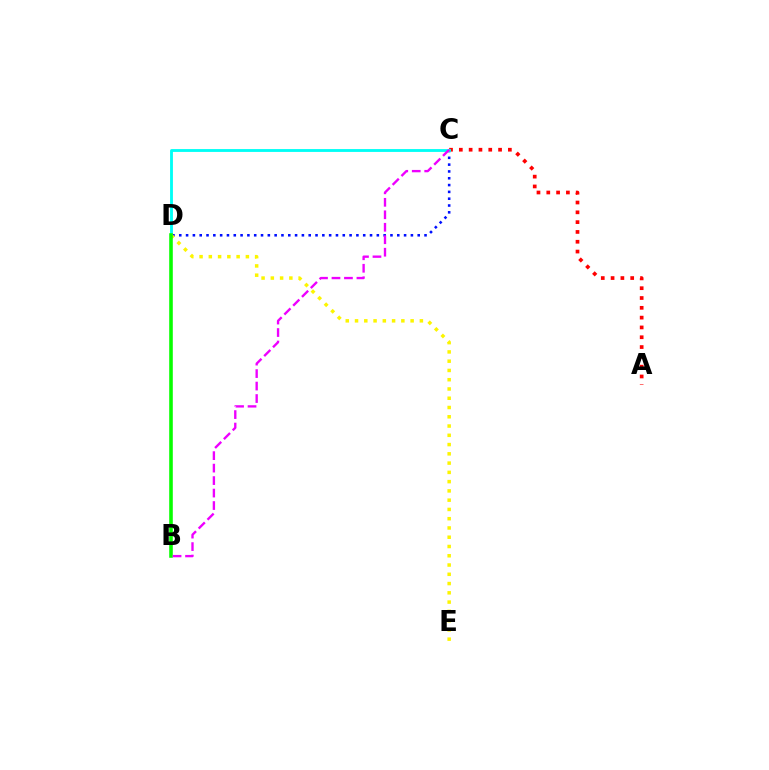{('A', 'C'): [{'color': '#ff0000', 'line_style': 'dotted', 'thickness': 2.66}], ('C', 'D'): [{'color': '#0010ff', 'line_style': 'dotted', 'thickness': 1.85}, {'color': '#00fff6', 'line_style': 'solid', 'thickness': 2.05}], ('D', 'E'): [{'color': '#fcf500', 'line_style': 'dotted', 'thickness': 2.52}], ('B', 'D'): [{'color': '#08ff00', 'line_style': 'solid', 'thickness': 2.58}], ('B', 'C'): [{'color': '#ee00ff', 'line_style': 'dashed', 'thickness': 1.7}]}